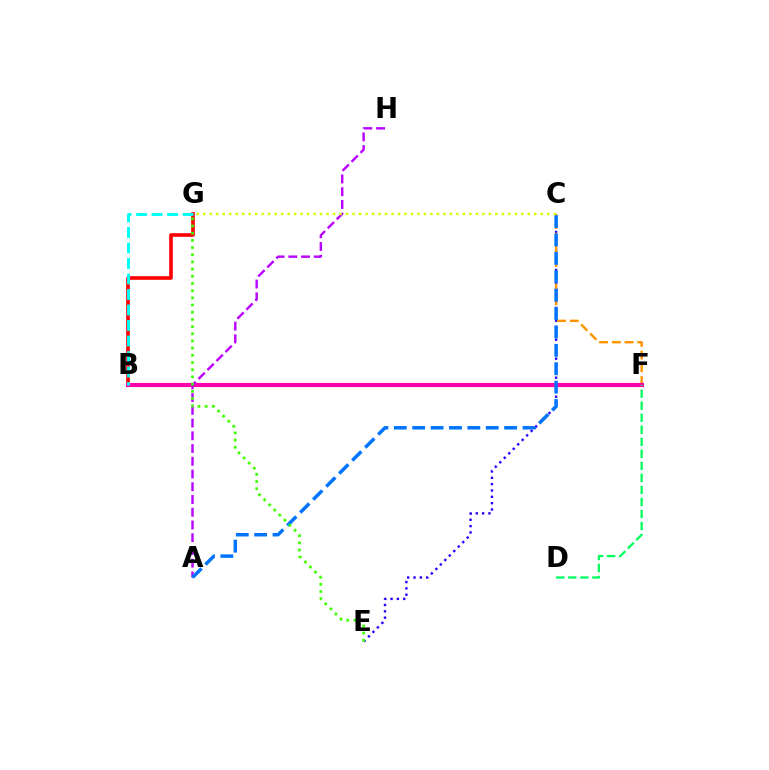{('C', 'E'): [{'color': '#2500ff', 'line_style': 'dotted', 'thickness': 1.72}], ('B', 'G'): [{'color': '#ff0000', 'line_style': 'solid', 'thickness': 2.61}, {'color': '#00fff6', 'line_style': 'dashed', 'thickness': 2.11}], ('C', 'F'): [{'color': '#ff9400', 'line_style': 'dashed', 'thickness': 1.73}], ('B', 'F'): [{'color': '#ff00ac', 'line_style': 'solid', 'thickness': 2.96}], ('A', 'H'): [{'color': '#b900ff', 'line_style': 'dashed', 'thickness': 1.73}], ('A', 'C'): [{'color': '#0074ff', 'line_style': 'dashed', 'thickness': 2.5}], ('C', 'G'): [{'color': '#d1ff00', 'line_style': 'dotted', 'thickness': 1.76}], ('E', 'G'): [{'color': '#3dff00', 'line_style': 'dotted', 'thickness': 1.95}], ('D', 'F'): [{'color': '#00ff5c', 'line_style': 'dashed', 'thickness': 1.63}]}